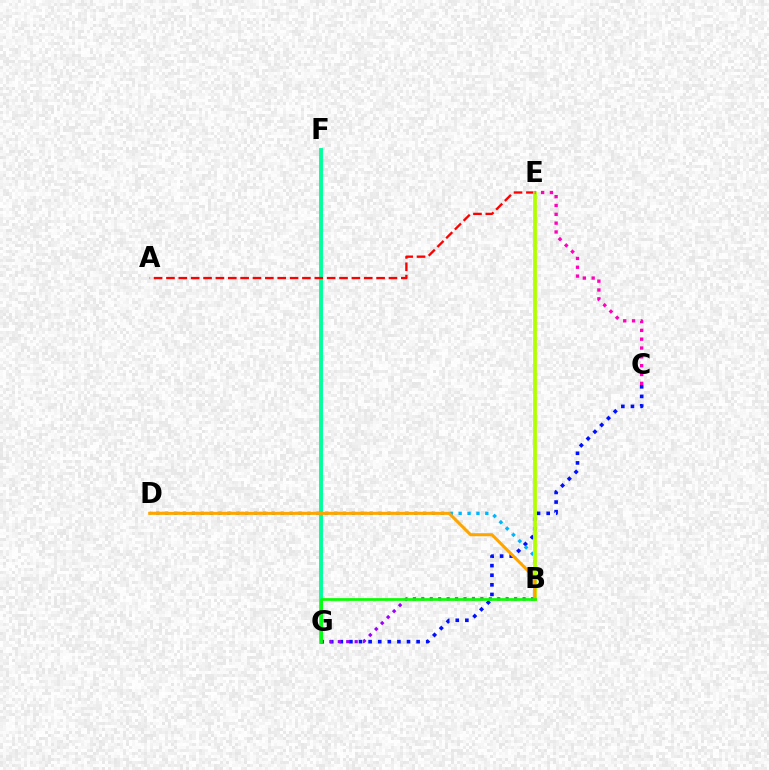{('F', 'G'): [{'color': '#00ff9d', 'line_style': 'solid', 'thickness': 2.79}], ('A', 'E'): [{'color': '#ff0000', 'line_style': 'dashed', 'thickness': 1.68}], ('C', 'G'): [{'color': '#0010ff', 'line_style': 'dotted', 'thickness': 2.61}], ('B', 'D'): [{'color': '#00b5ff', 'line_style': 'dotted', 'thickness': 2.42}, {'color': '#ffa500', 'line_style': 'solid', 'thickness': 2.21}], ('B', 'E'): [{'color': '#b3ff00', 'line_style': 'solid', 'thickness': 2.72}], ('C', 'E'): [{'color': '#ff00bd', 'line_style': 'dotted', 'thickness': 2.4}], ('B', 'G'): [{'color': '#9b00ff', 'line_style': 'dotted', 'thickness': 2.29}, {'color': '#08ff00', 'line_style': 'solid', 'thickness': 1.95}]}